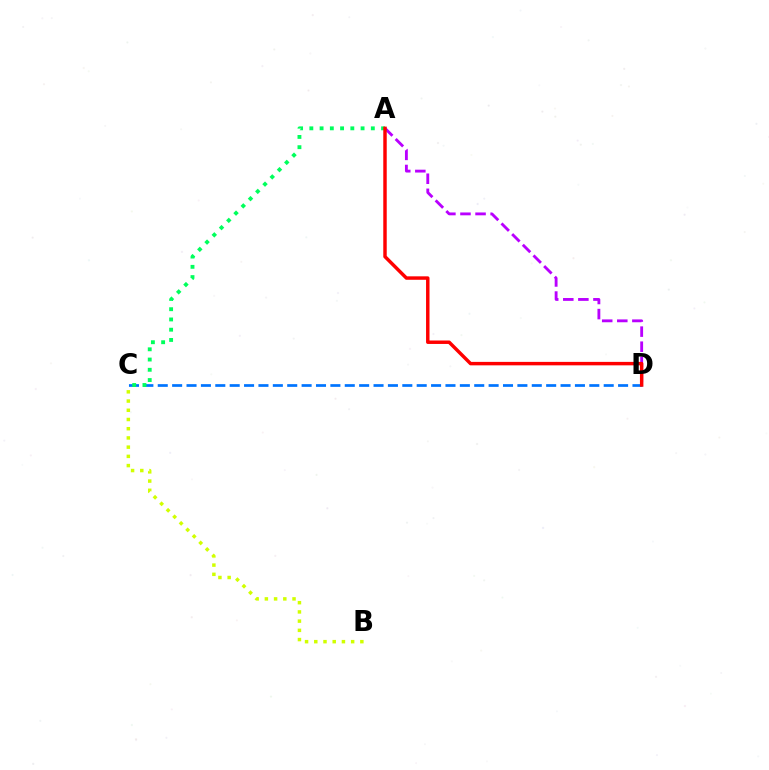{('C', 'D'): [{'color': '#0074ff', 'line_style': 'dashed', 'thickness': 1.95}], ('A', 'D'): [{'color': '#b900ff', 'line_style': 'dashed', 'thickness': 2.05}, {'color': '#ff0000', 'line_style': 'solid', 'thickness': 2.49}], ('B', 'C'): [{'color': '#d1ff00', 'line_style': 'dotted', 'thickness': 2.5}], ('A', 'C'): [{'color': '#00ff5c', 'line_style': 'dotted', 'thickness': 2.78}]}